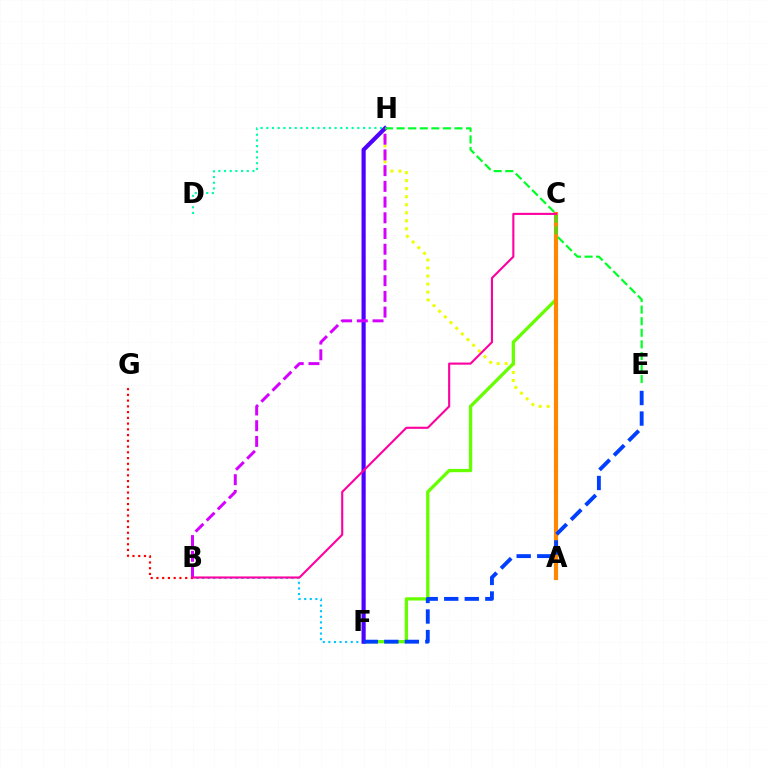{('D', 'H'): [{'color': '#00ffaf', 'line_style': 'dotted', 'thickness': 1.55}], ('A', 'H'): [{'color': '#eeff00', 'line_style': 'dotted', 'thickness': 2.18}], ('C', 'F'): [{'color': '#66ff00', 'line_style': 'solid', 'thickness': 2.37}], ('B', 'G'): [{'color': '#ff0000', 'line_style': 'dotted', 'thickness': 1.56}], ('B', 'F'): [{'color': '#00c7ff', 'line_style': 'dotted', 'thickness': 1.52}], ('F', 'H'): [{'color': '#4f00ff', 'line_style': 'solid', 'thickness': 3.0}], ('B', 'H'): [{'color': '#d600ff', 'line_style': 'dashed', 'thickness': 2.14}], ('A', 'C'): [{'color': '#ff8800', 'line_style': 'solid', 'thickness': 3.0}], ('E', 'H'): [{'color': '#00ff27', 'line_style': 'dashed', 'thickness': 1.57}], ('E', 'F'): [{'color': '#003fff', 'line_style': 'dashed', 'thickness': 2.79}], ('B', 'C'): [{'color': '#ff00a0', 'line_style': 'solid', 'thickness': 1.52}]}